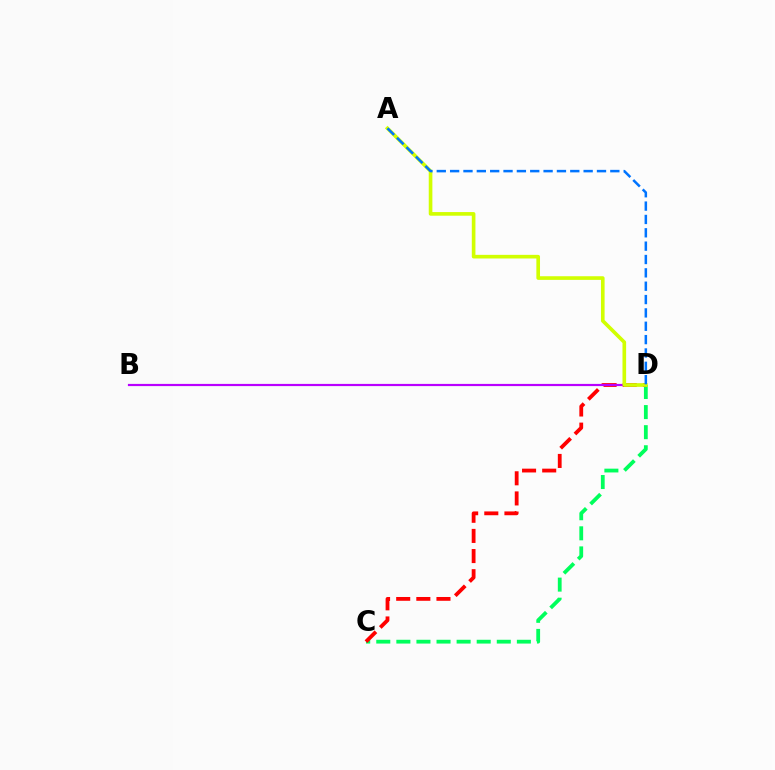{('C', 'D'): [{'color': '#00ff5c', 'line_style': 'dashed', 'thickness': 2.73}, {'color': '#ff0000', 'line_style': 'dashed', 'thickness': 2.74}], ('B', 'D'): [{'color': '#b900ff', 'line_style': 'solid', 'thickness': 1.58}], ('A', 'D'): [{'color': '#d1ff00', 'line_style': 'solid', 'thickness': 2.62}, {'color': '#0074ff', 'line_style': 'dashed', 'thickness': 1.81}]}